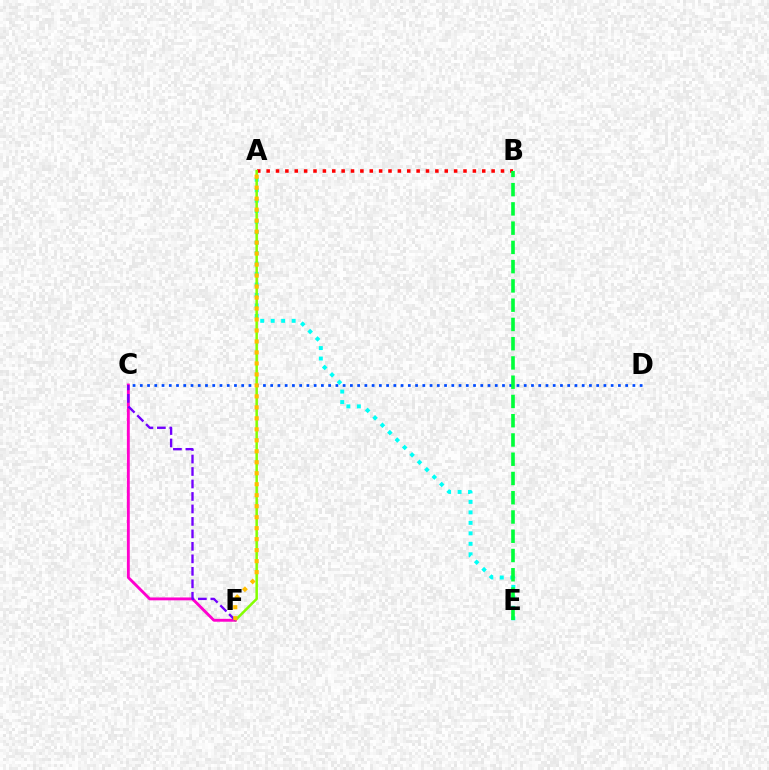{('A', 'E'): [{'color': '#00fff6', 'line_style': 'dotted', 'thickness': 2.85}], ('A', 'B'): [{'color': '#ff0000', 'line_style': 'dotted', 'thickness': 2.55}], ('C', 'D'): [{'color': '#004bff', 'line_style': 'dotted', 'thickness': 1.97}], ('A', 'F'): [{'color': '#84ff00', 'line_style': 'solid', 'thickness': 1.8}, {'color': '#ffbd00', 'line_style': 'dotted', 'thickness': 2.98}], ('C', 'F'): [{'color': '#ff00cf', 'line_style': 'solid', 'thickness': 2.07}, {'color': '#7200ff', 'line_style': 'dashed', 'thickness': 1.69}], ('B', 'E'): [{'color': '#00ff39', 'line_style': 'dashed', 'thickness': 2.62}]}